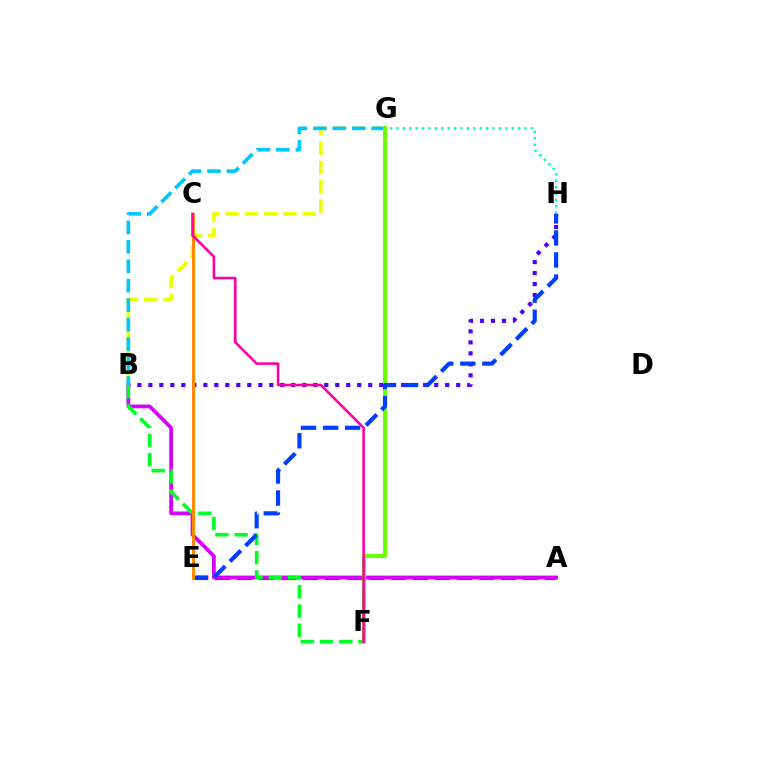{('G', 'H'): [{'color': '#00ffaf', 'line_style': 'dotted', 'thickness': 1.74}], ('B', 'H'): [{'color': '#4f00ff', 'line_style': 'dotted', 'thickness': 2.99}], ('A', 'E'): [{'color': '#ff0000', 'line_style': 'dashed', 'thickness': 2.99}], ('A', 'B'): [{'color': '#d600ff', 'line_style': 'solid', 'thickness': 2.69}], ('B', 'G'): [{'color': '#eeff00', 'line_style': 'dashed', 'thickness': 2.62}, {'color': '#00c7ff', 'line_style': 'dashed', 'thickness': 2.64}], ('B', 'F'): [{'color': '#00ff27', 'line_style': 'dashed', 'thickness': 2.61}], ('F', 'G'): [{'color': '#66ff00', 'line_style': 'solid', 'thickness': 2.83}], ('E', 'H'): [{'color': '#003fff', 'line_style': 'dashed', 'thickness': 2.99}], ('C', 'E'): [{'color': '#ff8800', 'line_style': 'solid', 'thickness': 2.14}], ('C', 'F'): [{'color': '#ff00a0', 'line_style': 'solid', 'thickness': 1.85}]}